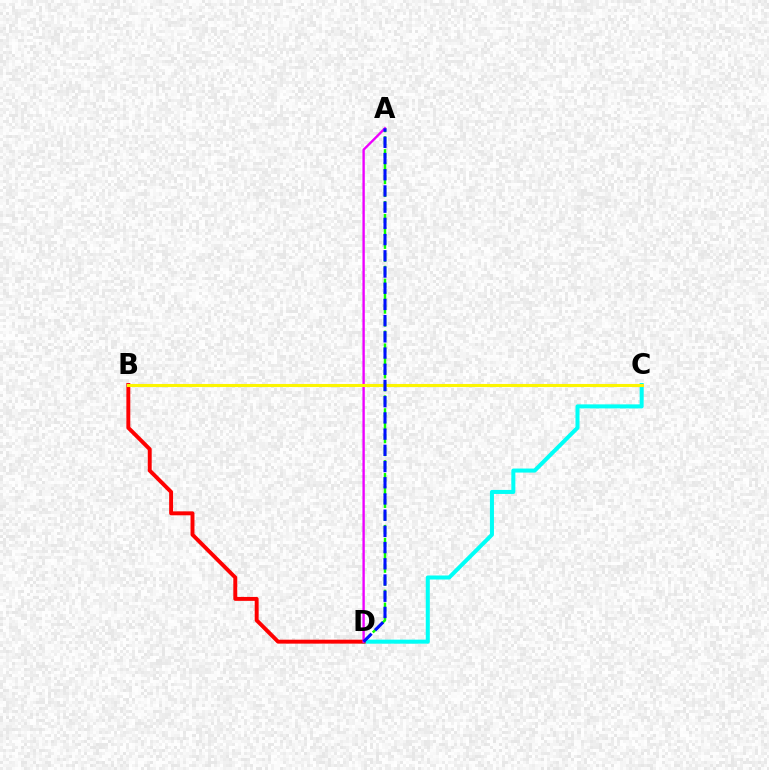{('C', 'D'): [{'color': '#00fff6', 'line_style': 'solid', 'thickness': 2.9}], ('B', 'D'): [{'color': '#ff0000', 'line_style': 'solid', 'thickness': 2.83}], ('A', 'D'): [{'color': '#08ff00', 'line_style': 'dashed', 'thickness': 1.76}, {'color': '#ee00ff', 'line_style': 'solid', 'thickness': 1.71}, {'color': '#0010ff', 'line_style': 'dashed', 'thickness': 2.2}], ('B', 'C'): [{'color': '#fcf500', 'line_style': 'solid', 'thickness': 2.22}]}